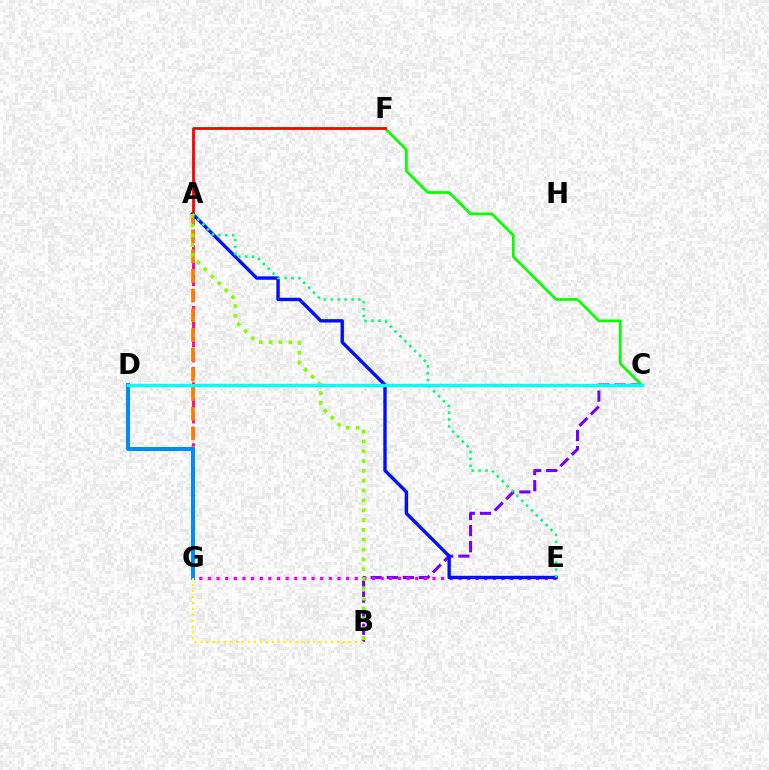{('A', 'G'): [{'color': '#ff0094', 'line_style': 'dashed', 'thickness': 2.07}, {'color': '#ff7c00', 'line_style': 'dashed', 'thickness': 2.67}], ('D', 'G'): [{'color': '#008cff', 'line_style': 'solid', 'thickness': 2.89}], ('B', 'C'): [{'color': '#7200ff', 'line_style': 'dashed', 'thickness': 2.19}], ('C', 'F'): [{'color': '#08ff00', 'line_style': 'solid', 'thickness': 1.96}], ('E', 'G'): [{'color': '#ee00ff', 'line_style': 'dotted', 'thickness': 2.35}], ('B', 'G'): [{'color': '#fcf500', 'line_style': 'dotted', 'thickness': 1.61}], ('A', 'E'): [{'color': '#0010ff', 'line_style': 'solid', 'thickness': 2.44}, {'color': '#00ff74', 'line_style': 'dotted', 'thickness': 1.87}], ('A', 'F'): [{'color': '#ff0000', 'line_style': 'solid', 'thickness': 2.02}], ('A', 'B'): [{'color': '#84ff00', 'line_style': 'dotted', 'thickness': 2.67}], ('C', 'D'): [{'color': '#00fff6', 'line_style': 'solid', 'thickness': 2.36}]}